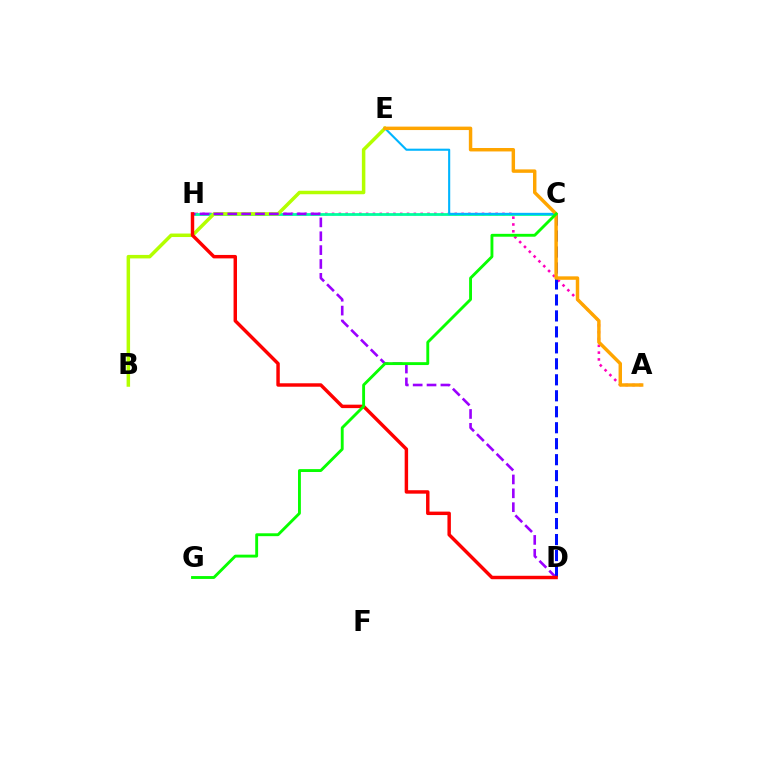{('A', 'H'): [{'color': '#ff00bd', 'line_style': 'dotted', 'thickness': 1.85}], ('C', 'H'): [{'color': '#00ff9d', 'line_style': 'solid', 'thickness': 2.0}], ('B', 'E'): [{'color': '#b3ff00', 'line_style': 'solid', 'thickness': 2.52}], ('C', 'E'): [{'color': '#00b5ff', 'line_style': 'solid', 'thickness': 1.52}], ('D', 'H'): [{'color': '#9b00ff', 'line_style': 'dashed', 'thickness': 1.88}, {'color': '#ff0000', 'line_style': 'solid', 'thickness': 2.48}], ('C', 'D'): [{'color': '#0010ff', 'line_style': 'dashed', 'thickness': 2.17}], ('A', 'E'): [{'color': '#ffa500', 'line_style': 'solid', 'thickness': 2.48}], ('C', 'G'): [{'color': '#08ff00', 'line_style': 'solid', 'thickness': 2.07}]}